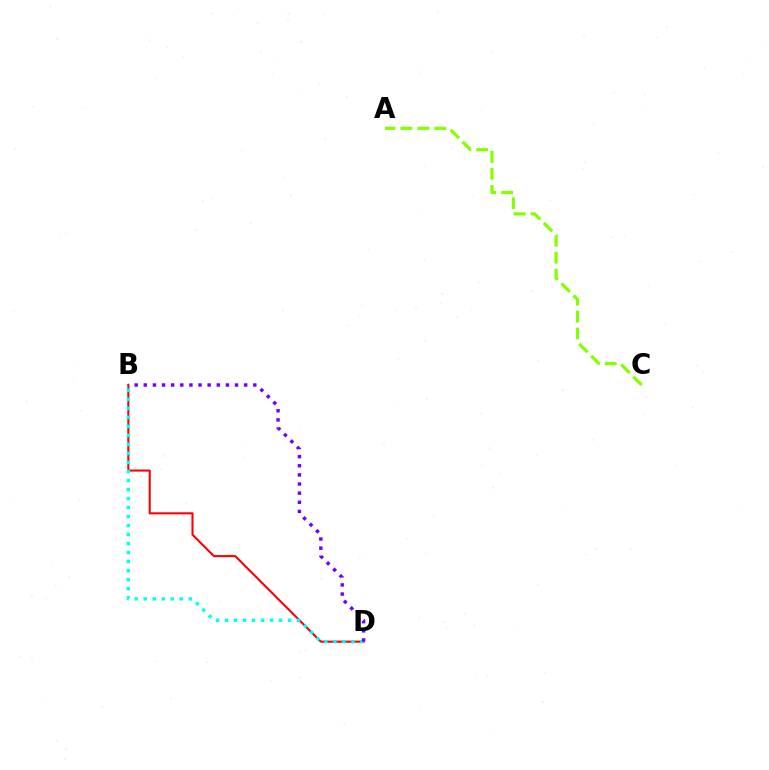{('B', 'D'): [{'color': '#ff0000', 'line_style': 'solid', 'thickness': 1.5}, {'color': '#00fff6', 'line_style': 'dotted', 'thickness': 2.45}, {'color': '#7200ff', 'line_style': 'dotted', 'thickness': 2.48}], ('A', 'C'): [{'color': '#84ff00', 'line_style': 'dashed', 'thickness': 2.3}]}